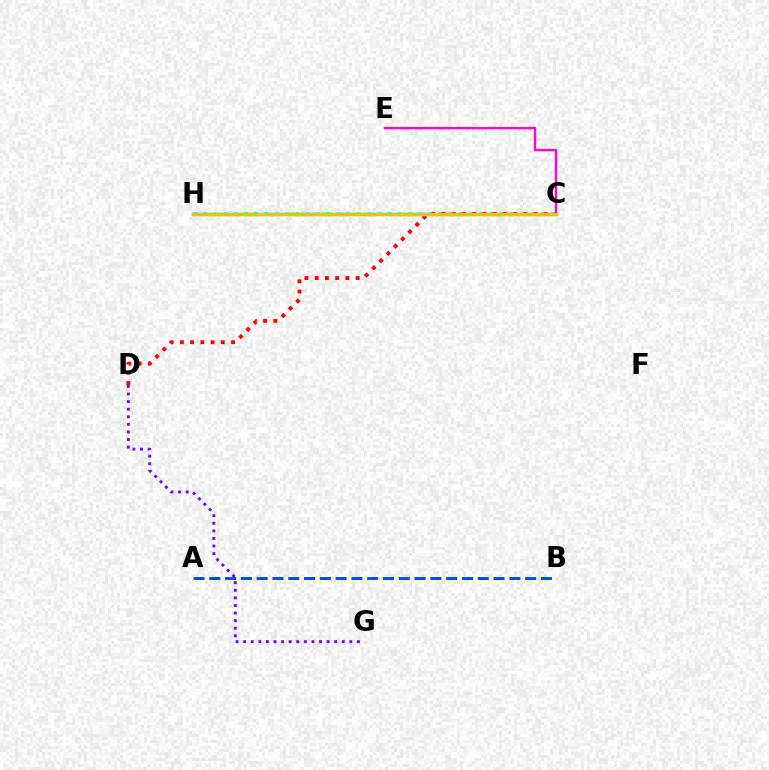{('D', 'G'): [{'color': '#7200ff', 'line_style': 'dotted', 'thickness': 2.06}], ('C', 'H'): [{'color': '#84ff00', 'line_style': 'solid', 'thickness': 2.4}, {'color': '#00fff6', 'line_style': 'dotted', 'thickness': 2.78}, {'color': '#00ff39', 'line_style': 'dotted', 'thickness': 2.31}, {'color': '#ffbd00', 'line_style': 'solid', 'thickness': 2.48}], ('A', 'B'): [{'color': '#004bff', 'line_style': 'dashed', 'thickness': 2.15}], ('C', 'E'): [{'color': '#ff00cf', 'line_style': 'solid', 'thickness': 1.68}], ('C', 'D'): [{'color': '#ff0000', 'line_style': 'dotted', 'thickness': 2.78}]}